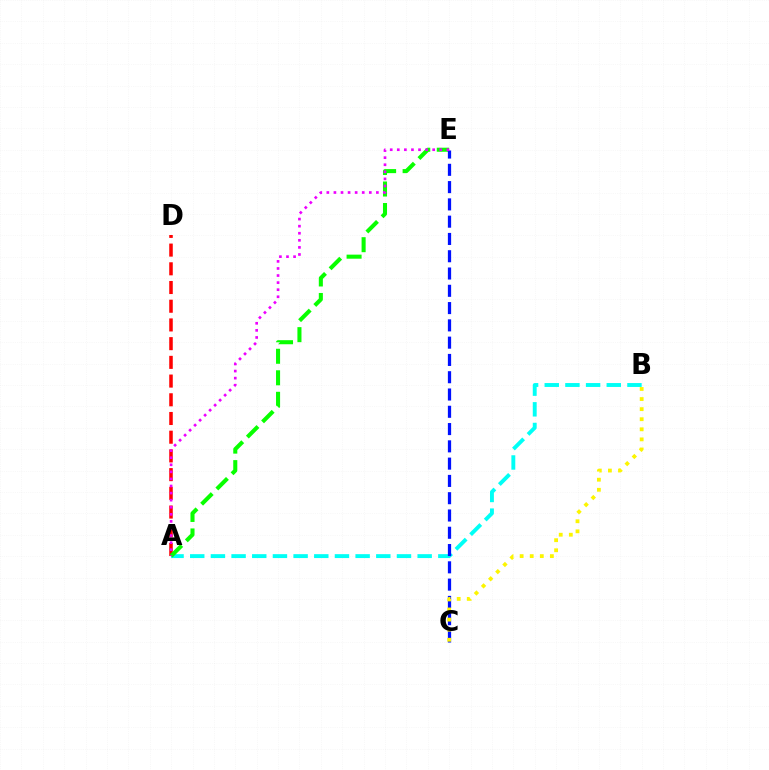{('A', 'D'): [{'color': '#ff0000', 'line_style': 'dashed', 'thickness': 2.54}], ('A', 'B'): [{'color': '#00fff6', 'line_style': 'dashed', 'thickness': 2.81}], ('A', 'E'): [{'color': '#08ff00', 'line_style': 'dashed', 'thickness': 2.92}, {'color': '#ee00ff', 'line_style': 'dotted', 'thickness': 1.92}], ('C', 'E'): [{'color': '#0010ff', 'line_style': 'dashed', 'thickness': 2.35}], ('B', 'C'): [{'color': '#fcf500', 'line_style': 'dotted', 'thickness': 2.74}]}